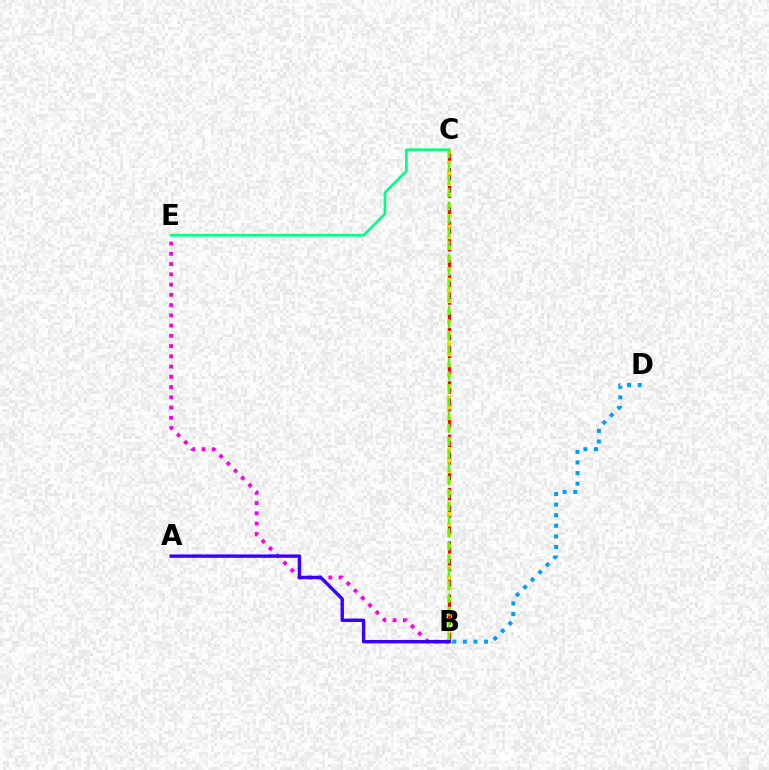{('C', 'E'): [{'color': '#00ff86', 'line_style': 'solid', 'thickness': 1.91}], ('B', 'C'): [{'color': '#ff0000', 'line_style': 'dashed', 'thickness': 2.41}, {'color': '#ffd500', 'line_style': 'dotted', 'thickness': 2.89}, {'color': '#4fff00', 'line_style': 'dashed', 'thickness': 1.78}], ('B', 'E'): [{'color': '#ff00ed', 'line_style': 'dotted', 'thickness': 2.78}], ('B', 'D'): [{'color': '#009eff', 'line_style': 'dotted', 'thickness': 2.88}], ('A', 'B'): [{'color': '#3700ff', 'line_style': 'solid', 'thickness': 2.45}]}